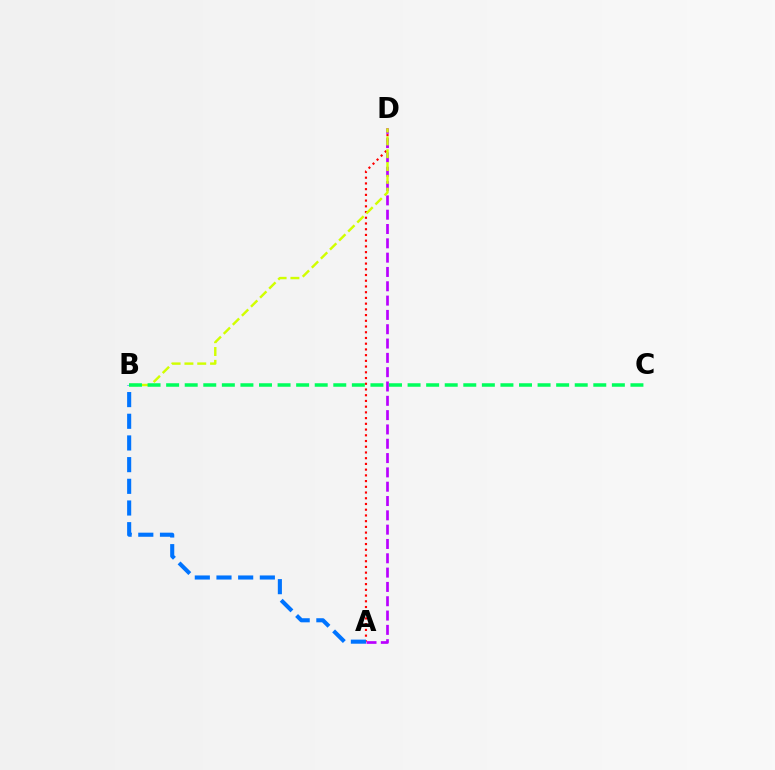{('A', 'D'): [{'color': '#ff0000', 'line_style': 'dotted', 'thickness': 1.56}, {'color': '#b900ff', 'line_style': 'dashed', 'thickness': 1.94}], ('A', 'B'): [{'color': '#0074ff', 'line_style': 'dashed', 'thickness': 2.95}], ('B', 'D'): [{'color': '#d1ff00', 'line_style': 'dashed', 'thickness': 1.74}], ('B', 'C'): [{'color': '#00ff5c', 'line_style': 'dashed', 'thickness': 2.52}]}